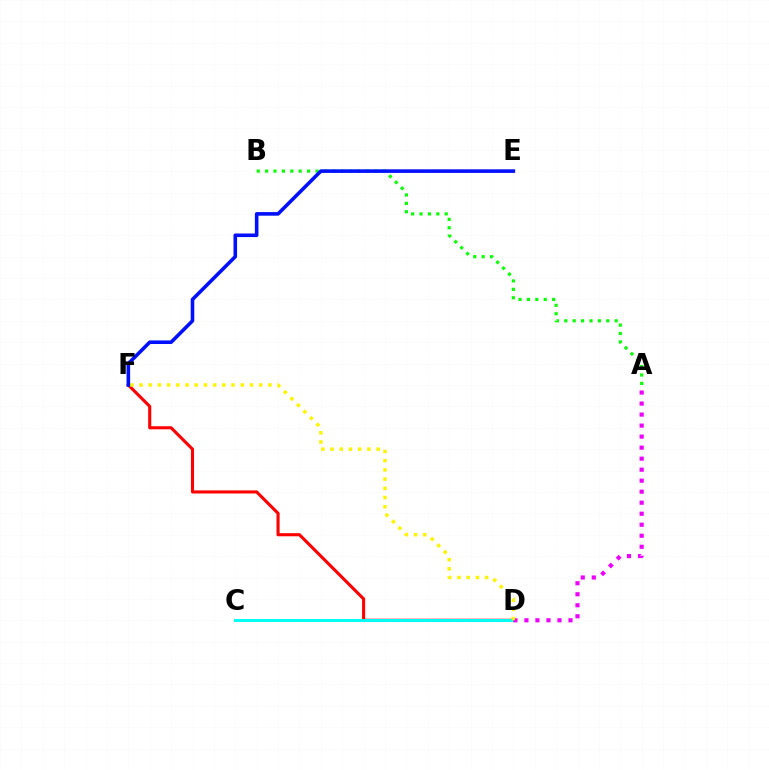{('D', 'F'): [{'color': '#ff0000', 'line_style': 'solid', 'thickness': 2.23}, {'color': '#fcf500', 'line_style': 'dotted', 'thickness': 2.5}], ('C', 'D'): [{'color': '#00fff6', 'line_style': 'solid', 'thickness': 2.13}], ('A', 'B'): [{'color': '#08ff00', 'line_style': 'dotted', 'thickness': 2.28}], ('A', 'D'): [{'color': '#ee00ff', 'line_style': 'dotted', 'thickness': 2.99}], ('E', 'F'): [{'color': '#0010ff', 'line_style': 'solid', 'thickness': 2.58}]}